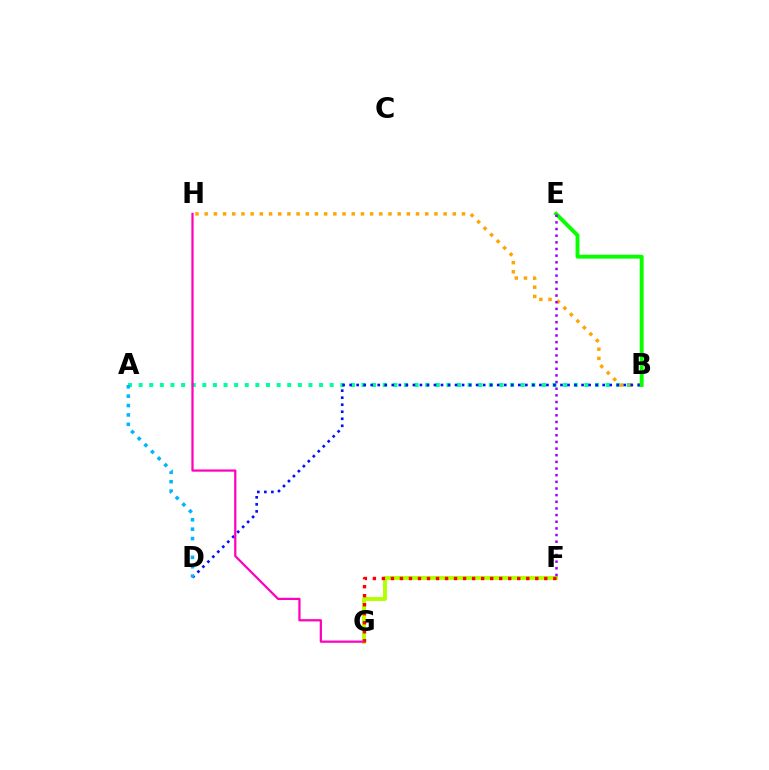{('A', 'B'): [{'color': '#00ff9d', 'line_style': 'dotted', 'thickness': 2.88}], ('B', 'H'): [{'color': '#ffa500', 'line_style': 'dotted', 'thickness': 2.5}], ('F', 'G'): [{'color': '#b3ff00', 'line_style': 'solid', 'thickness': 2.82}, {'color': '#ff0000', 'line_style': 'dotted', 'thickness': 2.45}], ('B', 'D'): [{'color': '#0010ff', 'line_style': 'dotted', 'thickness': 1.91}], ('B', 'E'): [{'color': '#08ff00', 'line_style': 'solid', 'thickness': 2.81}], ('E', 'F'): [{'color': '#9b00ff', 'line_style': 'dotted', 'thickness': 1.81}], ('G', 'H'): [{'color': '#ff00bd', 'line_style': 'solid', 'thickness': 1.61}], ('A', 'D'): [{'color': '#00b5ff', 'line_style': 'dotted', 'thickness': 2.55}]}